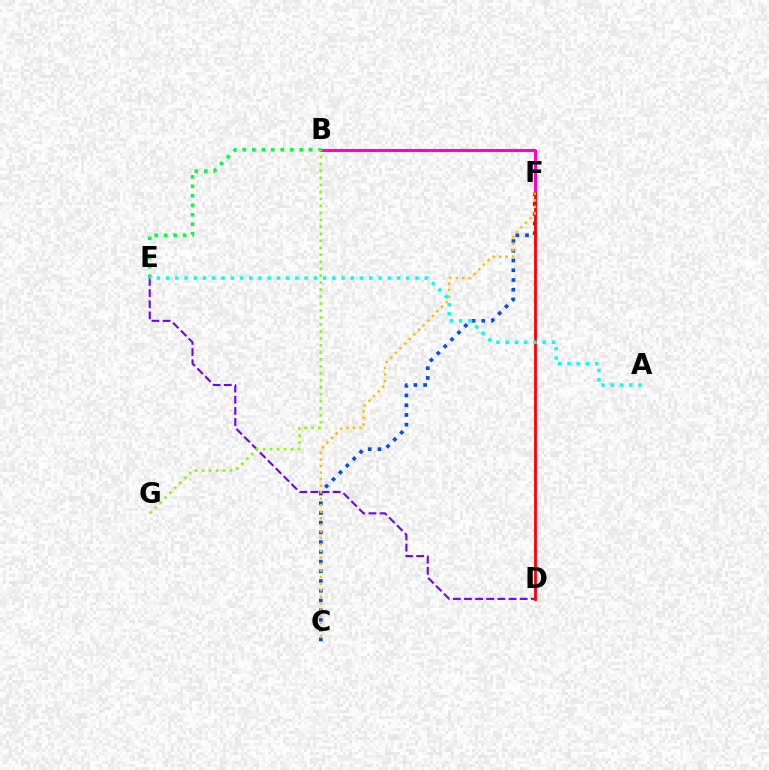{('B', 'F'): [{'color': '#ff00cf', 'line_style': 'solid', 'thickness': 2.2}], ('B', 'E'): [{'color': '#00ff39', 'line_style': 'dotted', 'thickness': 2.58}], ('C', 'F'): [{'color': '#004bff', 'line_style': 'dotted', 'thickness': 2.64}, {'color': '#ffbd00', 'line_style': 'dotted', 'thickness': 1.77}], ('D', 'E'): [{'color': '#7200ff', 'line_style': 'dashed', 'thickness': 1.51}], ('D', 'F'): [{'color': '#ff0000', 'line_style': 'solid', 'thickness': 2.02}], ('A', 'E'): [{'color': '#00fff6', 'line_style': 'dotted', 'thickness': 2.51}], ('B', 'G'): [{'color': '#84ff00', 'line_style': 'dotted', 'thickness': 1.9}]}